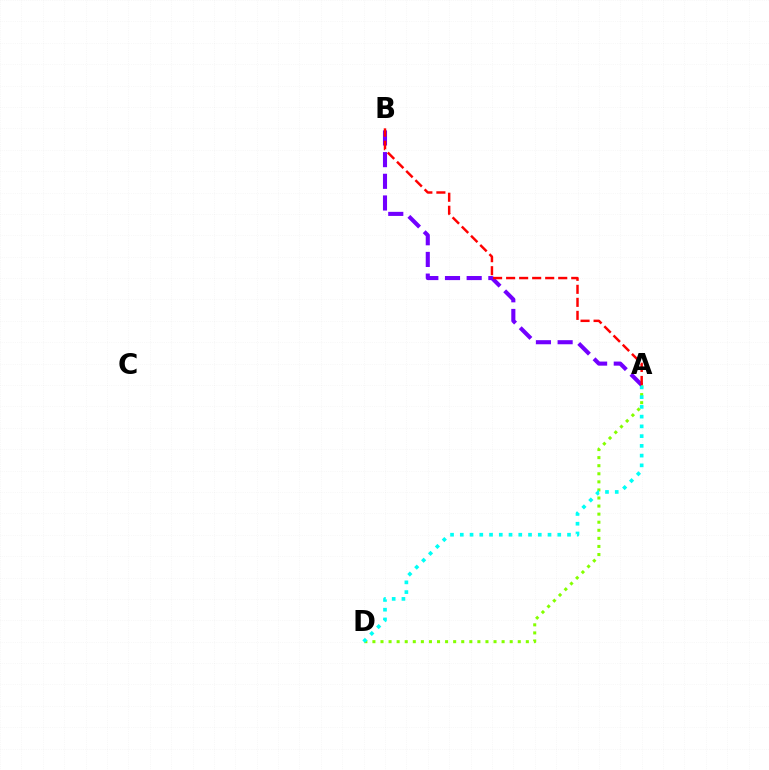{('A', 'D'): [{'color': '#84ff00', 'line_style': 'dotted', 'thickness': 2.19}, {'color': '#00fff6', 'line_style': 'dotted', 'thickness': 2.65}], ('A', 'B'): [{'color': '#7200ff', 'line_style': 'dashed', 'thickness': 2.94}, {'color': '#ff0000', 'line_style': 'dashed', 'thickness': 1.77}]}